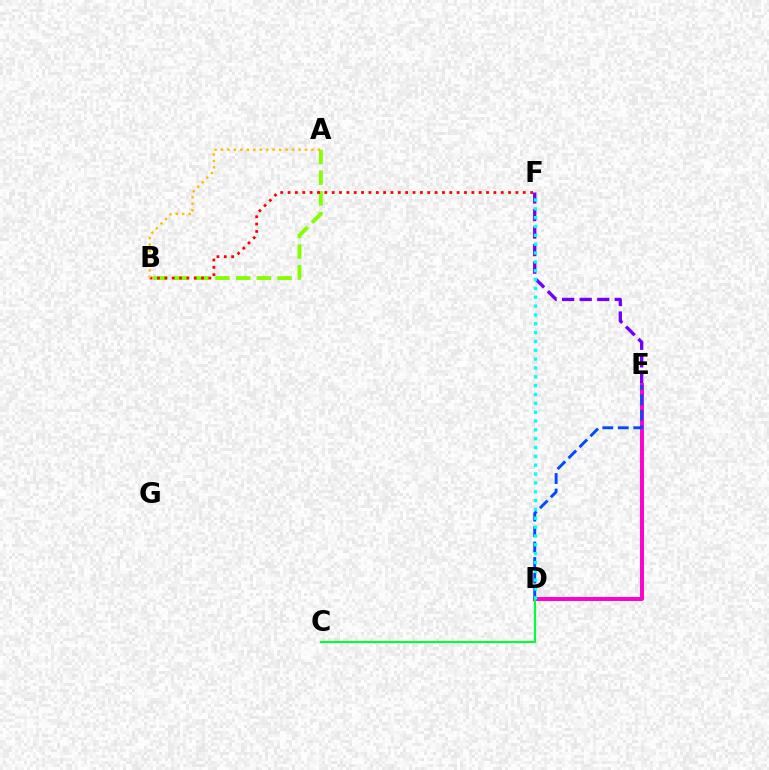{('E', 'F'): [{'color': '#7200ff', 'line_style': 'dashed', 'thickness': 2.38}], ('A', 'B'): [{'color': '#84ff00', 'line_style': 'dashed', 'thickness': 2.81}, {'color': '#ffbd00', 'line_style': 'dotted', 'thickness': 1.75}], ('D', 'E'): [{'color': '#ff00cf', 'line_style': 'solid', 'thickness': 2.85}, {'color': '#004bff', 'line_style': 'dashed', 'thickness': 2.1}], ('C', 'D'): [{'color': '#00ff39', 'line_style': 'solid', 'thickness': 1.54}], ('D', 'F'): [{'color': '#00fff6', 'line_style': 'dotted', 'thickness': 2.4}], ('B', 'F'): [{'color': '#ff0000', 'line_style': 'dotted', 'thickness': 2.0}]}